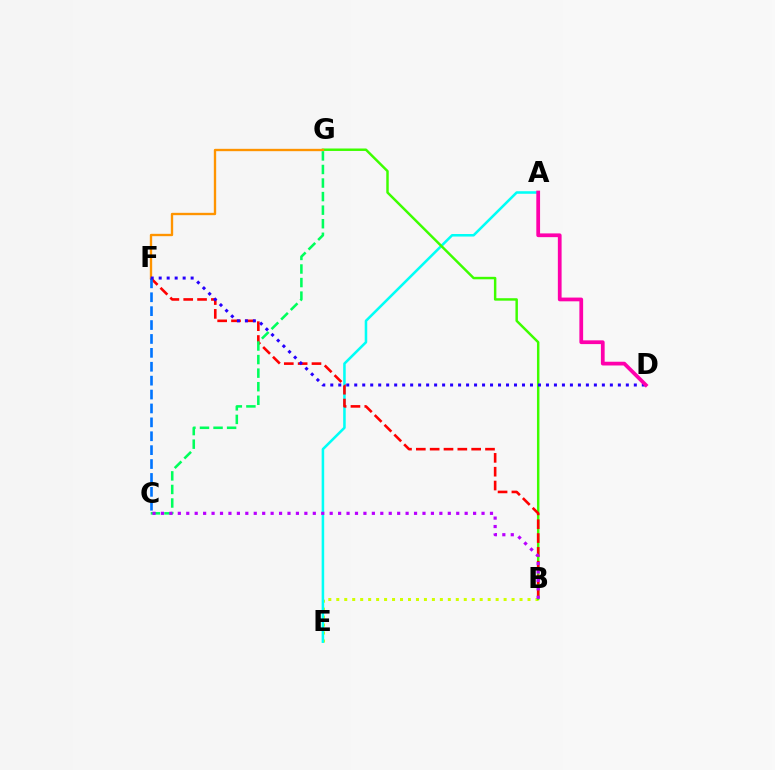{('B', 'E'): [{'color': '#d1ff00', 'line_style': 'dotted', 'thickness': 2.16}], ('A', 'E'): [{'color': '#00fff6', 'line_style': 'solid', 'thickness': 1.83}], ('B', 'G'): [{'color': '#3dff00', 'line_style': 'solid', 'thickness': 1.77}], ('B', 'F'): [{'color': '#ff0000', 'line_style': 'dashed', 'thickness': 1.88}], ('F', 'G'): [{'color': '#ff9400', 'line_style': 'solid', 'thickness': 1.7}], ('C', 'F'): [{'color': '#0074ff', 'line_style': 'dashed', 'thickness': 1.89}], ('D', 'F'): [{'color': '#2500ff', 'line_style': 'dotted', 'thickness': 2.17}], ('C', 'G'): [{'color': '#00ff5c', 'line_style': 'dashed', 'thickness': 1.84}], ('A', 'D'): [{'color': '#ff00ac', 'line_style': 'solid', 'thickness': 2.7}], ('B', 'C'): [{'color': '#b900ff', 'line_style': 'dotted', 'thickness': 2.29}]}